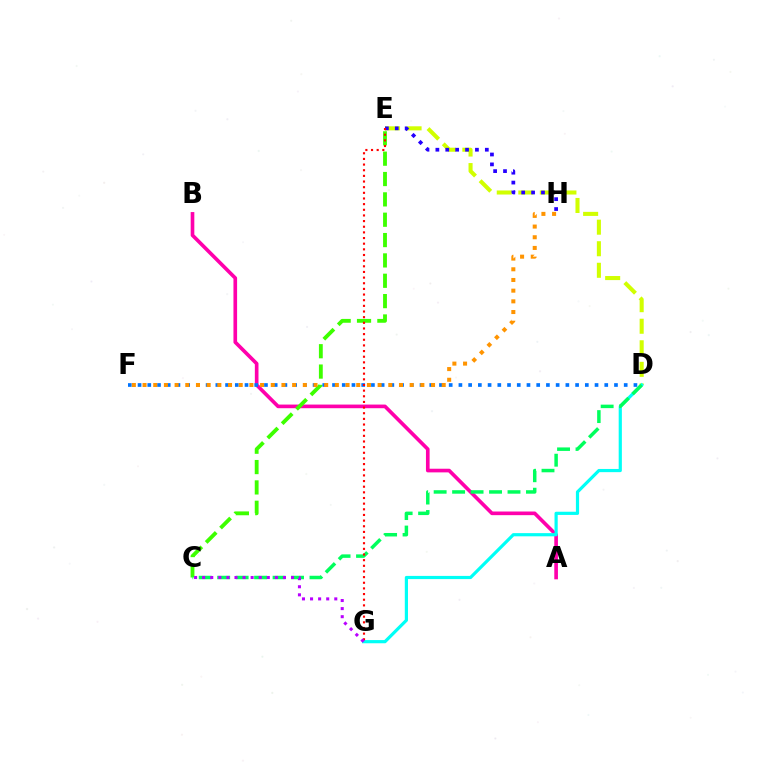{('A', 'B'): [{'color': '#ff00ac', 'line_style': 'solid', 'thickness': 2.63}], ('D', 'E'): [{'color': '#d1ff00', 'line_style': 'dashed', 'thickness': 2.93}], ('E', 'H'): [{'color': '#2500ff', 'line_style': 'dotted', 'thickness': 2.69}], ('C', 'E'): [{'color': '#3dff00', 'line_style': 'dashed', 'thickness': 2.76}], ('D', 'F'): [{'color': '#0074ff', 'line_style': 'dotted', 'thickness': 2.64}], ('F', 'H'): [{'color': '#ff9400', 'line_style': 'dotted', 'thickness': 2.9}], ('D', 'G'): [{'color': '#00fff6', 'line_style': 'solid', 'thickness': 2.29}], ('C', 'D'): [{'color': '#00ff5c', 'line_style': 'dashed', 'thickness': 2.51}], ('E', 'G'): [{'color': '#ff0000', 'line_style': 'dotted', 'thickness': 1.54}], ('C', 'G'): [{'color': '#b900ff', 'line_style': 'dotted', 'thickness': 2.2}]}